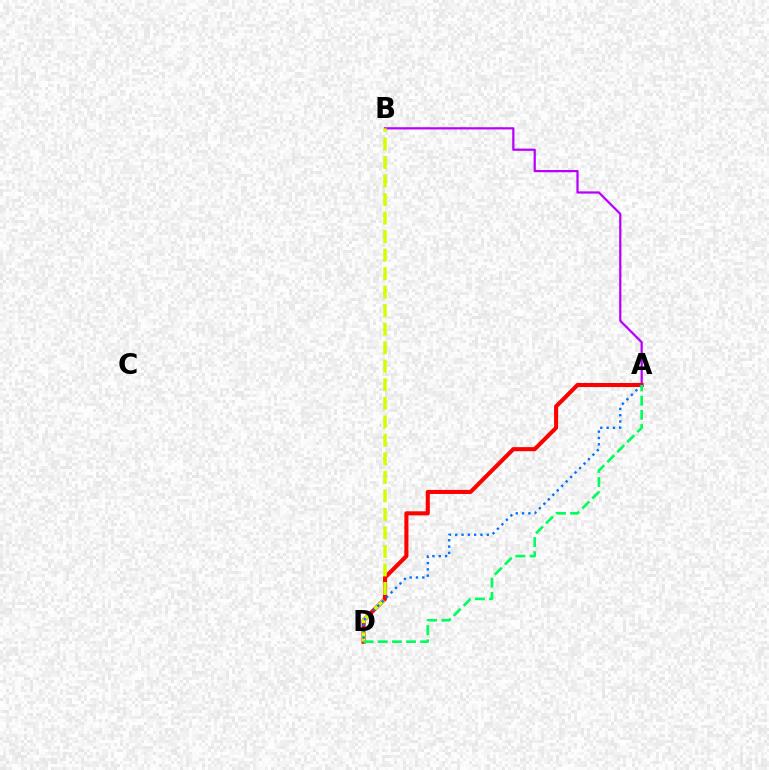{('A', 'B'): [{'color': '#b900ff', 'line_style': 'solid', 'thickness': 1.61}], ('A', 'D'): [{'color': '#ff0000', 'line_style': 'solid', 'thickness': 2.93}, {'color': '#0074ff', 'line_style': 'dotted', 'thickness': 1.71}, {'color': '#00ff5c', 'line_style': 'dashed', 'thickness': 1.92}], ('B', 'D'): [{'color': '#d1ff00', 'line_style': 'dashed', 'thickness': 2.52}]}